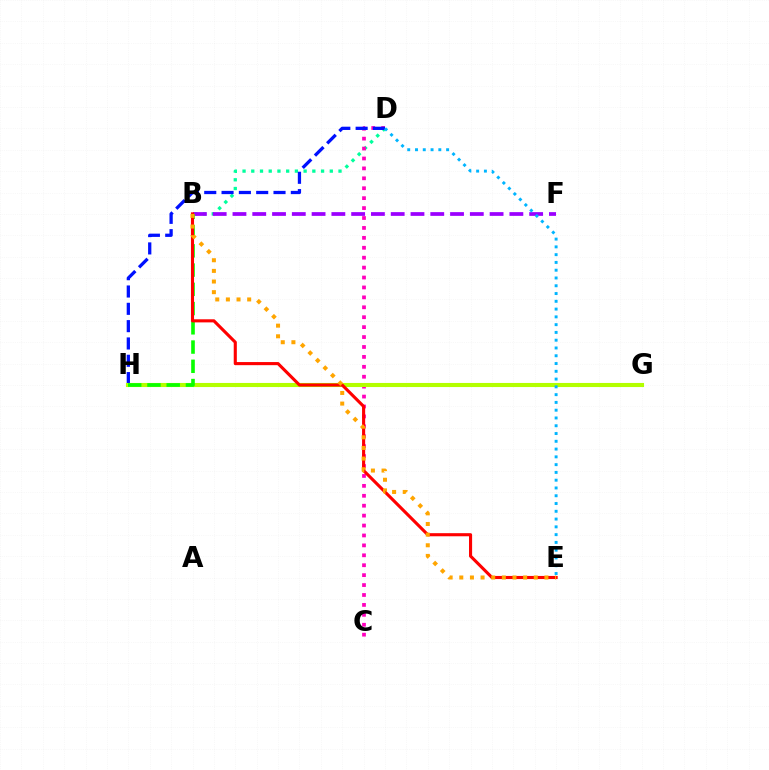{('B', 'D'): [{'color': '#00ff9d', 'line_style': 'dotted', 'thickness': 2.37}], ('C', 'D'): [{'color': '#ff00bd', 'line_style': 'dotted', 'thickness': 2.7}], ('B', 'F'): [{'color': '#9b00ff', 'line_style': 'dashed', 'thickness': 2.69}], ('D', 'H'): [{'color': '#0010ff', 'line_style': 'dashed', 'thickness': 2.35}], ('G', 'H'): [{'color': '#b3ff00', 'line_style': 'solid', 'thickness': 2.95}], ('B', 'H'): [{'color': '#08ff00', 'line_style': 'dashed', 'thickness': 2.61}], ('B', 'E'): [{'color': '#ff0000', 'line_style': 'solid', 'thickness': 2.24}, {'color': '#ffa500', 'line_style': 'dotted', 'thickness': 2.89}], ('D', 'E'): [{'color': '#00b5ff', 'line_style': 'dotted', 'thickness': 2.11}]}